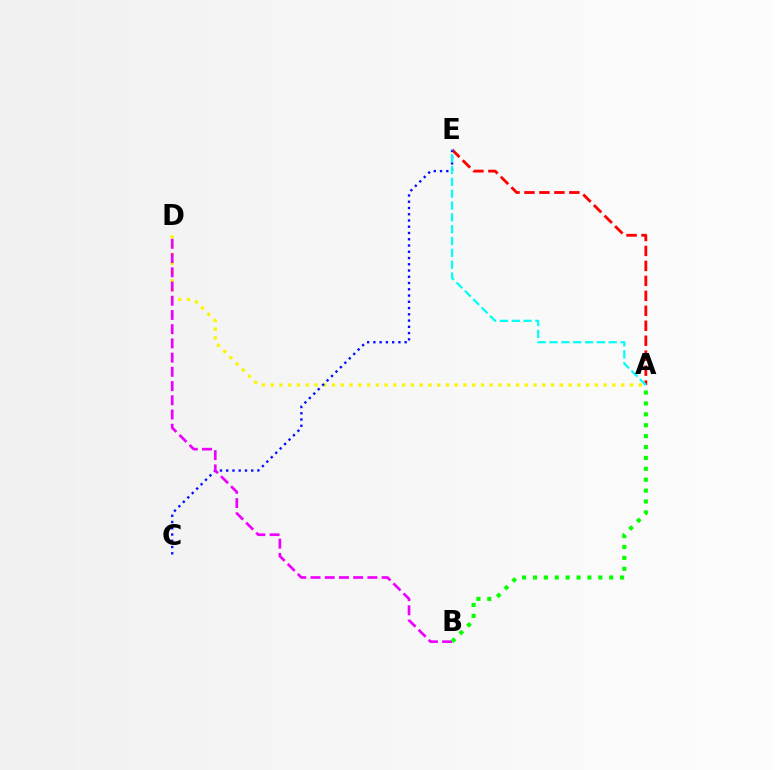{('A', 'D'): [{'color': '#fcf500', 'line_style': 'dotted', 'thickness': 2.38}], ('A', 'E'): [{'color': '#ff0000', 'line_style': 'dashed', 'thickness': 2.03}, {'color': '#00fff6', 'line_style': 'dashed', 'thickness': 1.61}], ('C', 'E'): [{'color': '#0010ff', 'line_style': 'dotted', 'thickness': 1.7}], ('B', 'D'): [{'color': '#ee00ff', 'line_style': 'dashed', 'thickness': 1.93}], ('A', 'B'): [{'color': '#08ff00', 'line_style': 'dotted', 'thickness': 2.96}]}